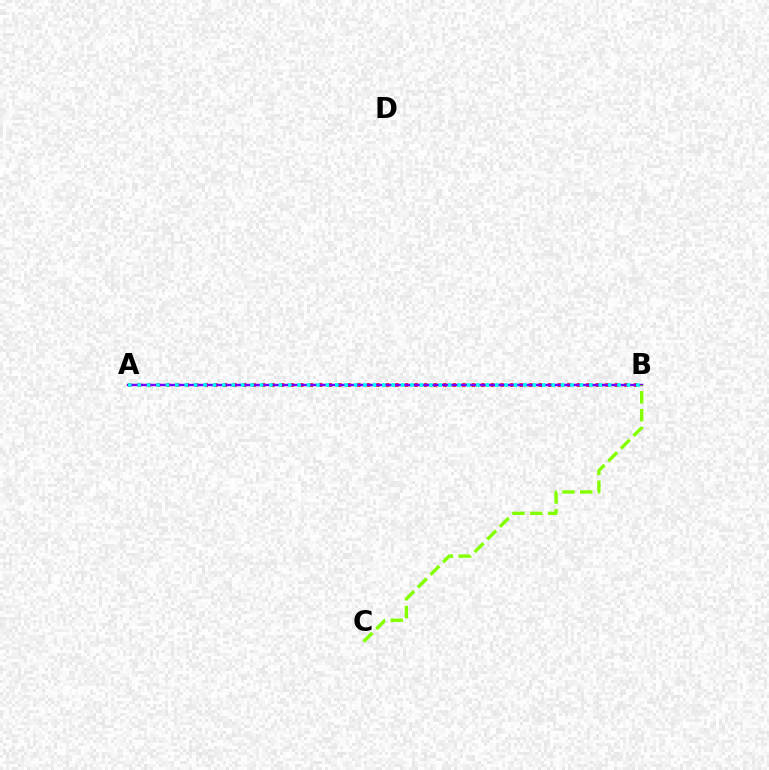{('A', 'B'): [{'color': '#ff0000', 'line_style': 'dotted', 'thickness': 2.59}, {'color': '#7200ff', 'line_style': 'solid', 'thickness': 1.74}, {'color': '#00fff6', 'line_style': 'dotted', 'thickness': 2.56}], ('B', 'C'): [{'color': '#84ff00', 'line_style': 'dashed', 'thickness': 2.43}]}